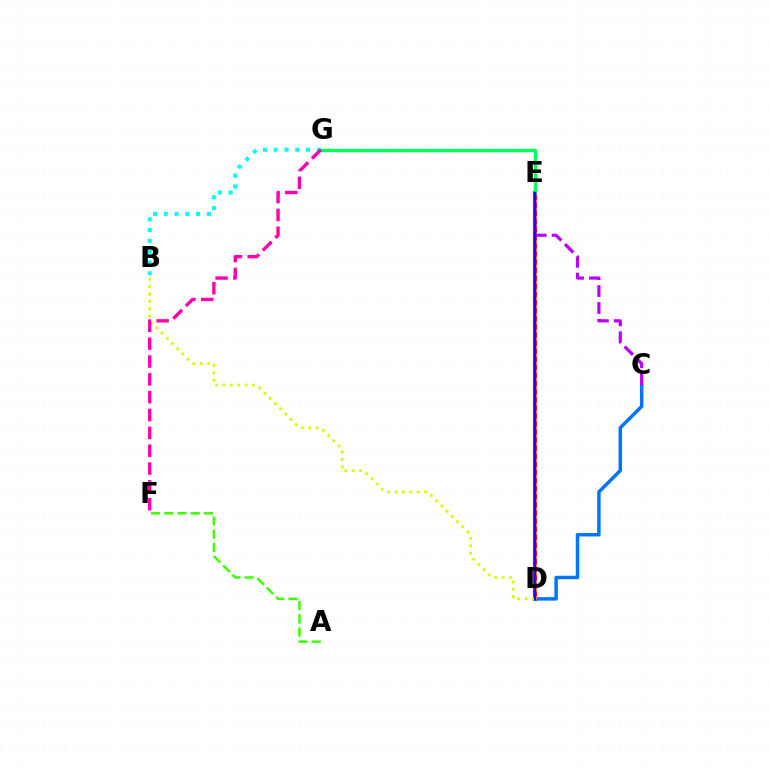{('D', 'E'): [{'color': '#ff0000', 'line_style': 'solid', 'thickness': 2.98}, {'color': '#ff9400', 'line_style': 'dotted', 'thickness': 2.2}, {'color': '#2500ff', 'line_style': 'solid', 'thickness': 1.59}], ('C', 'D'): [{'color': '#0074ff', 'line_style': 'solid', 'thickness': 2.5}], ('B', 'D'): [{'color': '#d1ff00', 'line_style': 'dotted', 'thickness': 2.01}], ('A', 'F'): [{'color': '#3dff00', 'line_style': 'dashed', 'thickness': 1.79}], ('B', 'G'): [{'color': '#00fff6', 'line_style': 'dotted', 'thickness': 2.93}], ('E', 'G'): [{'color': '#00ff5c', 'line_style': 'solid', 'thickness': 2.46}], ('C', 'E'): [{'color': '#b900ff', 'line_style': 'dashed', 'thickness': 2.3}], ('F', 'G'): [{'color': '#ff00ac', 'line_style': 'dashed', 'thickness': 2.42}]}